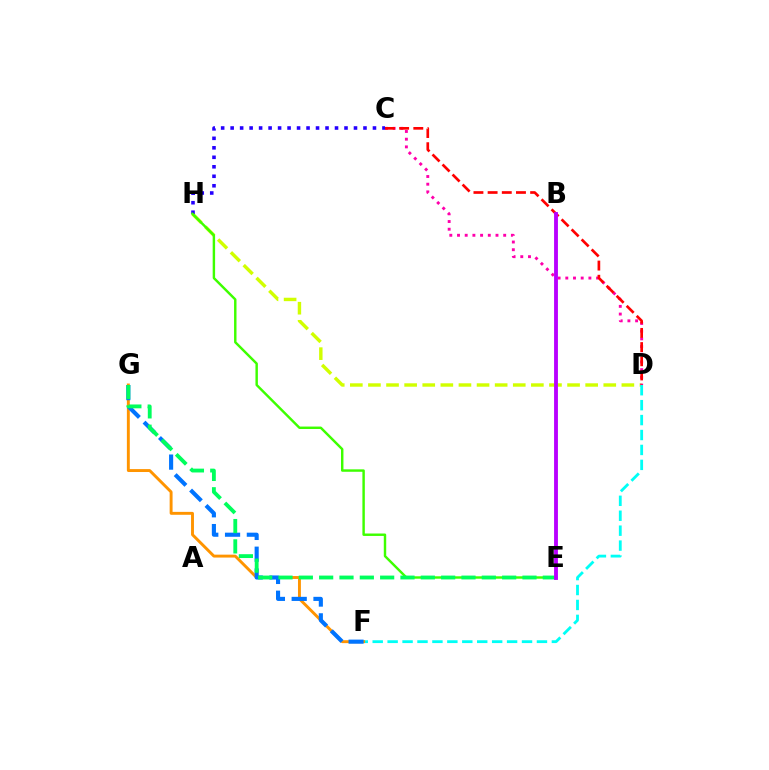{('D', 'H'): [{'color': '#d1ff00', 'line_style': 'dashed', 'thickness': 2.46}], ('D', 'F'): [{'color': '#00fff6', 'line_style': 'dashed', 'thickness': 2.03}], ('C', 'D'): [{'color': '#ff00ac', 'line_style': 'dotted', 'thickness': 2.09}, {'color': '#ff0000', 'line_style': 'dashed', 'thickness': 1.93}], ('F', 'G'): [{'color': '#ff9400', 'line_style': 'solid', 'thickness': 2.1}, {'color': '#0074ff', 'line_style': 'dashed', 'thickness': 2.96}], ('C', 'H'): [{'color': '#2500ff', 'line_style': 'dotted', 'thickness': 2.58}], ('E', 'H'): [{'color': '#3dff00', 'line_style': 'solid', 'thickness': 1.75}], ('E', 'G'): [{'color': '#00ff5c', 'line_style': 'dashed', 'thickness': 2.76}], ('B', 'E'): [{'color': '#b900ff', 'line_style': 'solid', 'thickness': 2.77}]}